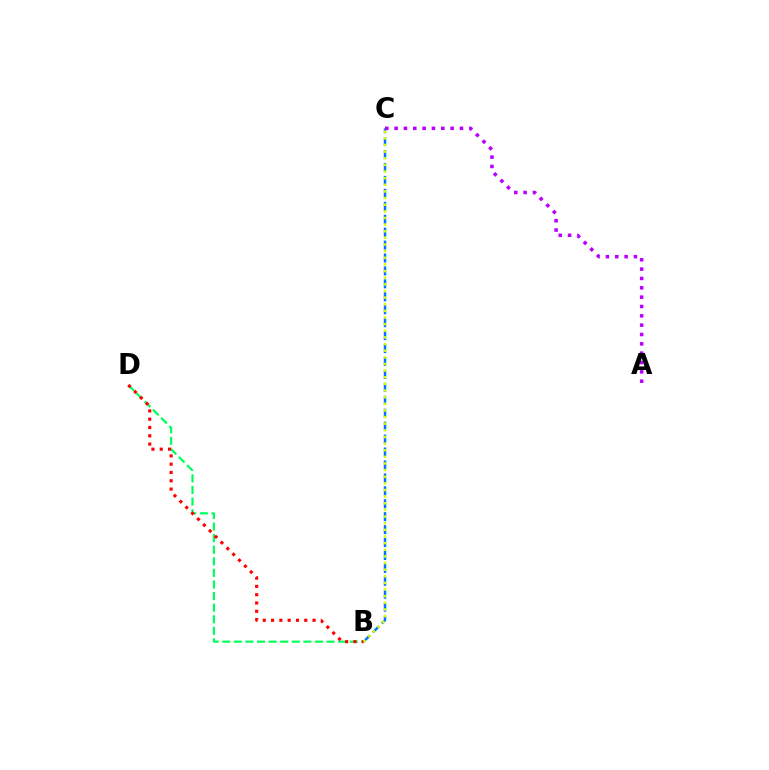{('B', 'D'): [{'color': '#00ff5c', 'line_style': 'dashed', 'thickness': 1.57}, {'color': '#ff0000', 'line_style': 'dotted', 'thickness': 2.25}], ('B', 'C'): [{'color': '#0074ff', 'line_style': 'dashed', 'thickness': 1.76}, {'color': '#d1ff00', 'line_style': 'dotted', 'thickness': 1.8}], ('A', 'C'): [{'color': '#b900ff', 'line_style': 'dotted', 'thickness': 2.54}]}